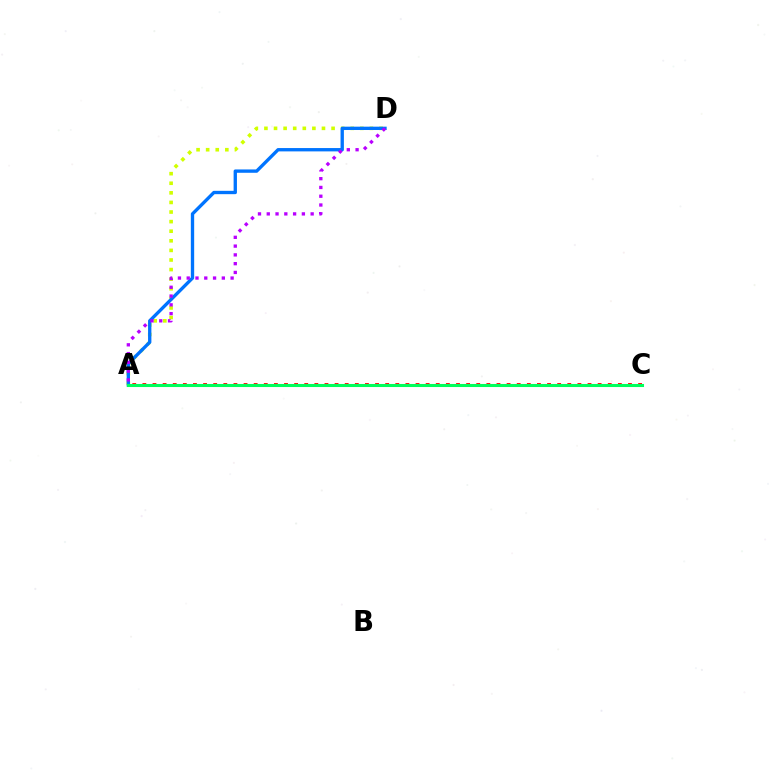{('A', 'D'): [{'color': '#d1ff00', 'line_style': 'dotted', 'thickness': 2.61}, {'color': '#0074ff', 'line_style': 'solid', 'thickness': 2.4}, {'color': '#b900ff', 'line_style': 'dotted', 'thickness': 2.39}], ('A', 'C'): [{'color': '#ff0000', 'line_style': 'dotted', 'thickness': 2.75}, {'color': '#00ff5c', 'line_style': 'solid', 'thickness': 2.21}]}